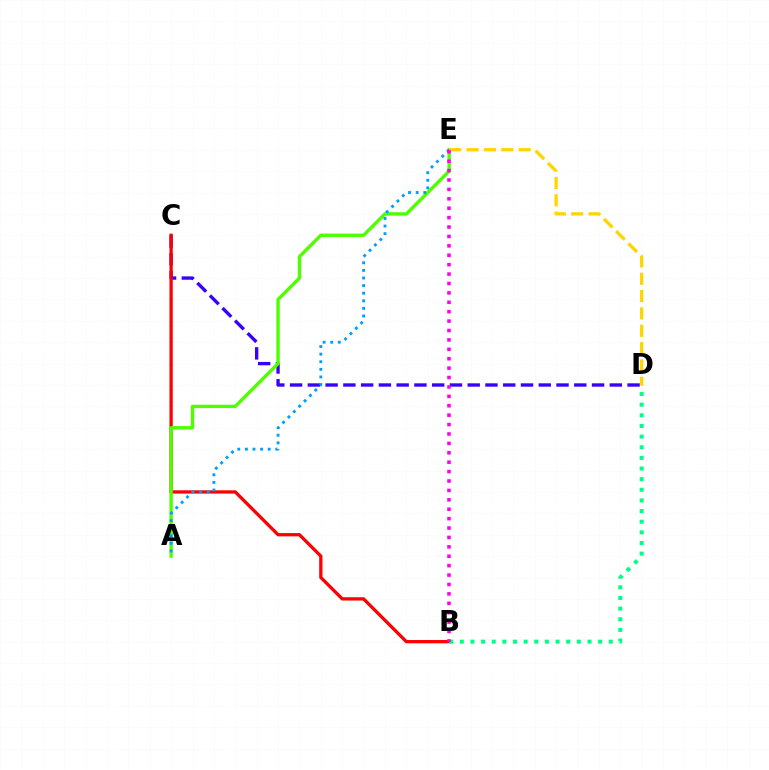{('C', 'D'): [{'color': '#3700ff', 'line_style': 'dashed', 'thickness': 2.41}], ('B', 'C'): [{'color': '#ff0000', 'line_style': 'solid', 'thickness': 2.36}], ('A', 'E'): [{'color': '#4fff00', 'line_style': 'solid', 'thickness': 2.43}, {'color': '#009eff', 'line_style': 'dotted', 'thickness': 2.06}], ('D', 'E'): [{'color': '#ffd500', 'line_style': 'dashed', 'thickness': 2.36}], ('B', 'D'): [{'color': '#00ff86', 'line_style': 'dotted', 'thickness': 2.89}], ('B', 'E'): [{'color': '#ff00ed', 'line_style': 'dotted', 'thickness': 2.56}]}